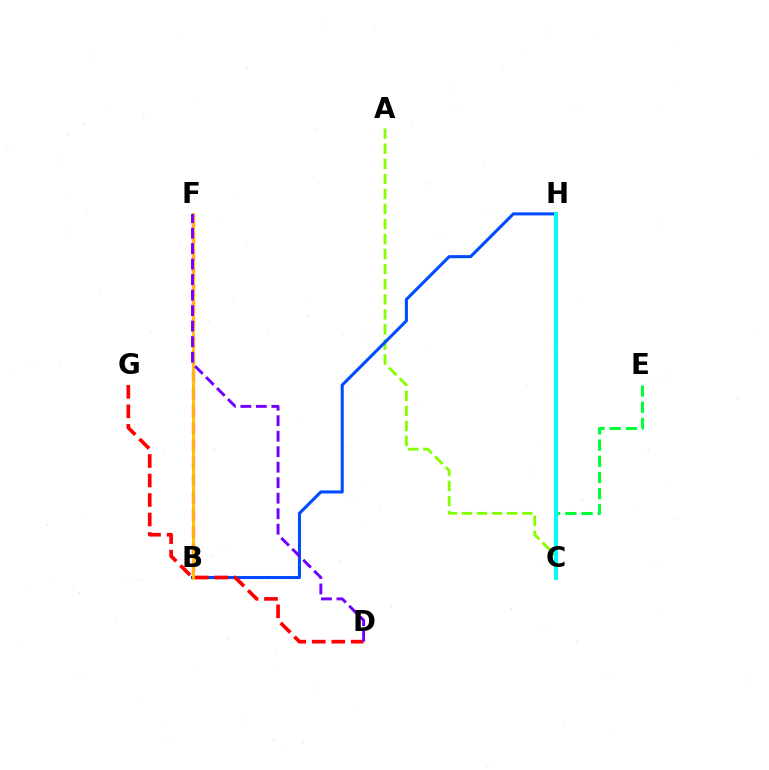{('B', 'F'): [{'color': '#ff00cf', 'line_style': 'dashed', 'thickness': 2.35}, {'color': '#ffbd00', 'line_style': 'solid', 'thickness': 2.04}], ('A', 'C'): [{'color': '#84ff00', 'line_style': 'dashed', 'thickness': 2.05}], ('B', 'H'): [{'color': '#004bff', 'line_style': 'solid', 'thickness': 2.2}], ('C', 'E'): [{'color': '#00ff39', 'line_style': 'dashed', 'thickness': 2.2}], ('D', 'G'): [{'color': '#ff0000', 'line_style': 'dashed', 'thickness': 2.65}], ('D', 'F'): [{'color': '#7200ff', 'line_style': 'dashed', 'thickness': 2.11}], ('C', 'H'): [{'color': '#00fff6', 'line_style': 'solid', 'thickness': 2.86}]}